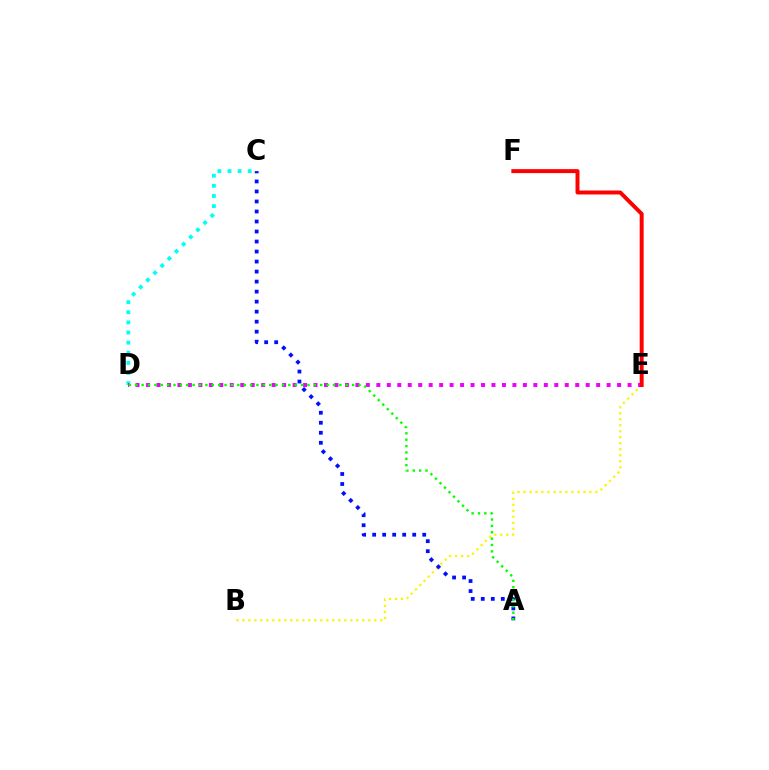{('B', 'E'): [{'color': '#fcf500', 'line_style': 'dotted', 'thickness': 1.63}], ('C', 'D'): [{'color': '#00fff6', 'line_style': 'dotted', 'thickness': 2.75}], ('D', 'E'): [{'color': '#ee00ff', 'line_style': 'dotted', 'thickness': 2.84}], ('A', 'C'): [{'color': '#0010ff', 'line_style': 'dotted', 'thickness': 2.72}], ('E', 'F'): [{'color': '#ff0000', 'line_style': 'solid', 'thickness': 2.85}], ('A', 'D'): [{'color': '#08ff00', 'line_style': 'dotted', 'thickness': 1.73}]}